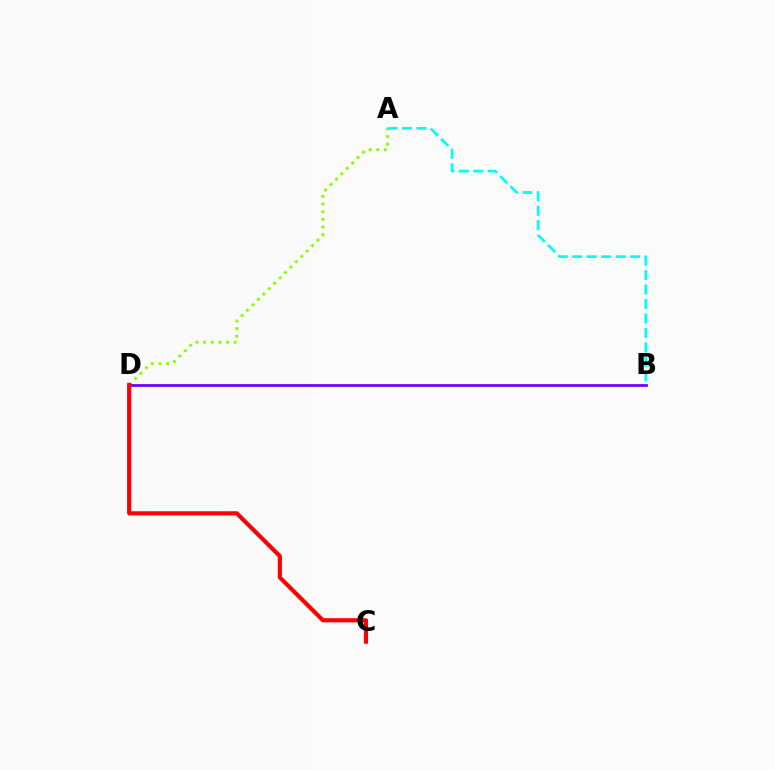{('A', 'D'): [{'color': '#84ff00', 'line_style': 'dotted', 'thickness': 2.08}], ('B', 'D'): [{'color': '#7200ff', 'line_style': 'solid', 'thickness': 2.0}], ('A', 'B'): [{'color': '#00fff6', 'line_style': 'dashed', 'thickness': 1.97}], ('C', 'D'): [{'color': '#ff0000', 'line_style': 'solid', 'thickness': 2.99}]}